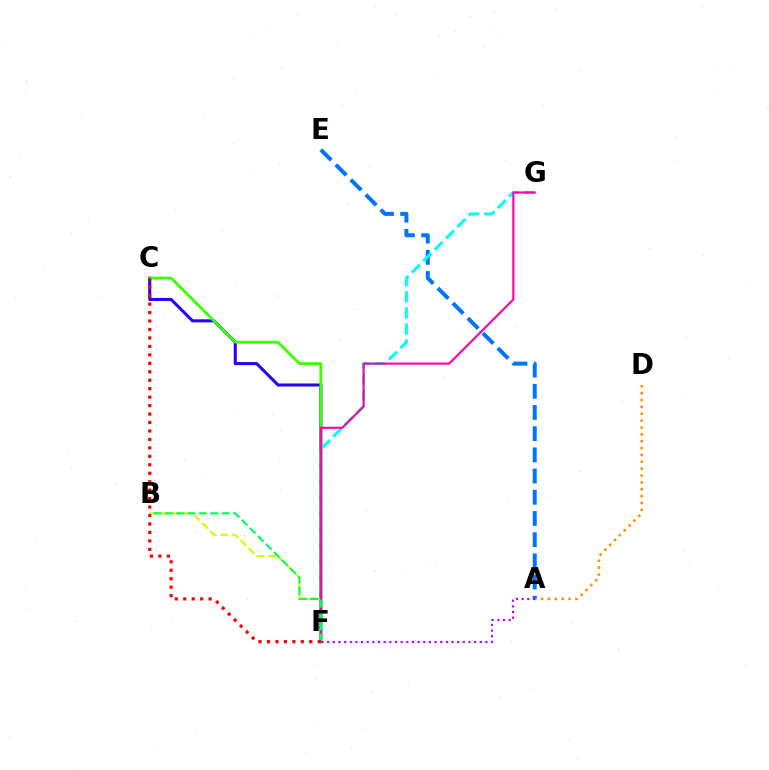{('C', 'F'): [{'color': '#2500ff', 'line_style': 'solid', 'thickness': 2.19}, {'color': '#3dff00', 'line_style': 'solid', 'thickness': 2.02}, {'color': '#ff0000', 'line_style': 'dotted', 'thickness': 2.3}], ('A', 'D'): [{'color': '#ff9400', 'line_style': 'dotted', 'thickness': 1.86}], ('A', 'E'): [{'color': '#0074ff', 'line_style': 'dashed', 'thickness': 2.88}], ('F', 'G'): [{'color': '#00fff6', 'line_style': 'dashed', 'thickness': 2.18}, {'color': '#ff00ac', 'line_style': 'solid', 'thickness': 1.53}], ('B', 'F'): [{'color': '#d1ff00', 'line_style': 'dashed', 'thickness': 1.54}, {'color': '#00ff5c', 'line_style': 'dashed', 'thickness': 1.54}], ('A', 'F'): [{'color': '#b900ff', 'line_style': 'dotted', 'thickness': 1.54}]}